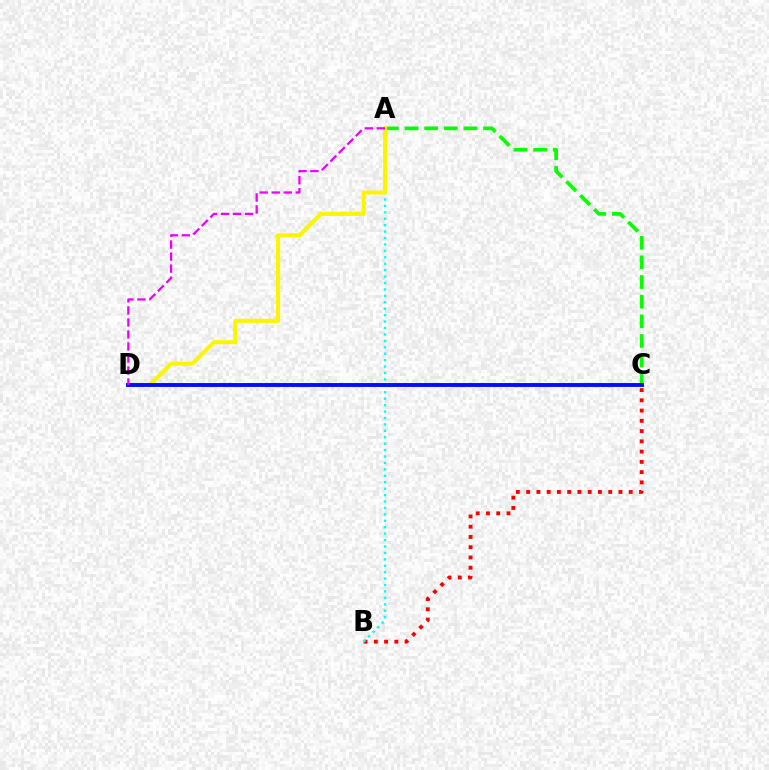{('A', 'C'): [{'color': '#08ff00', 'line_style': 'dashed', 'thickness': 2.67}], ('B', 'C'): [{'color': '#ff0000', 'line_style': 'dotted', 'thickness': 2.79}], ('A', 'B'): [{'color': '#00fff6', 'line_style': 'dotted', 'thickness': 1.75}], ('A', 'D'): [{'color': '#fcf500', 'line_style': 'solid', 'thickness': 2.94}, {'color': '#ee00ff', 'line_style': 'dashed', 'thickness': 1.63}], ('C', 'D'): [{'color': '#0010ff', 'line_style': 'solid', 'thickness': 2.82}]}